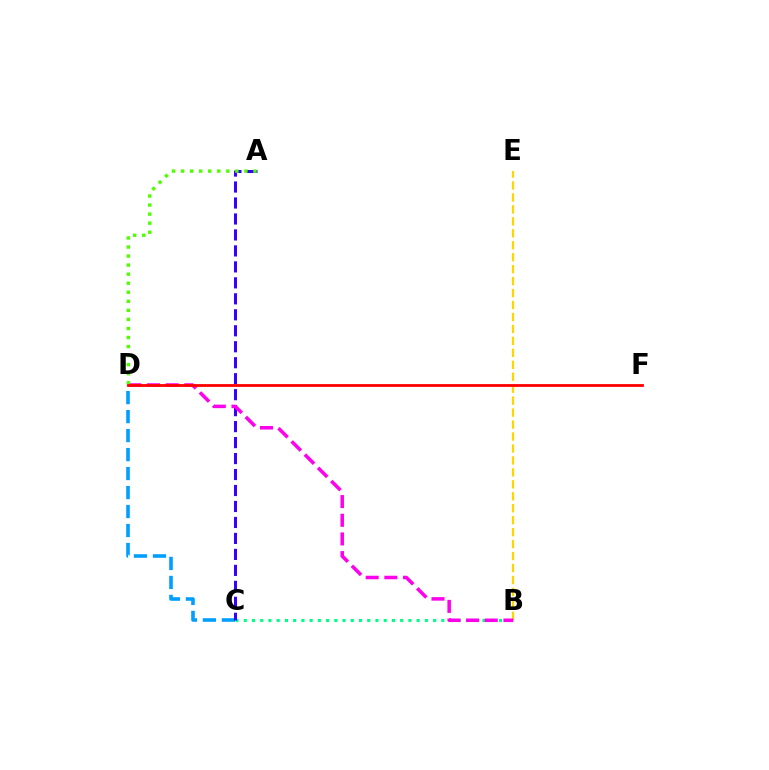{('C', 'D'): [{'color': '#009eff', 'line_style': 'dashed', 'thickness': 2.58}], ('B', 'C'): [{'color': '#00ff86', 'line_style': 'dotted', 'thickness': 2.24}], ('A', 'C'): [{'color': '#3700ff', 'line_style': 'dashed', 'thickness': 2.17}], ('B', 'E'): [{'color': '#ffd500', 'line_style': 'dashed', 'thickness': 1.62}], ('B', 'D'): [{'color': '#ff00ed', 'line_style': 'dashed', 'thickness': 2.54}], ('A', 'D'): [{'color': '#4fff00', 'line_style': 'dotted', 'thickness': 2.46}], ('D', 'F'): [{'color': '#ff0000', 'line_style': 'solid', 'thickness': 2.01}]}